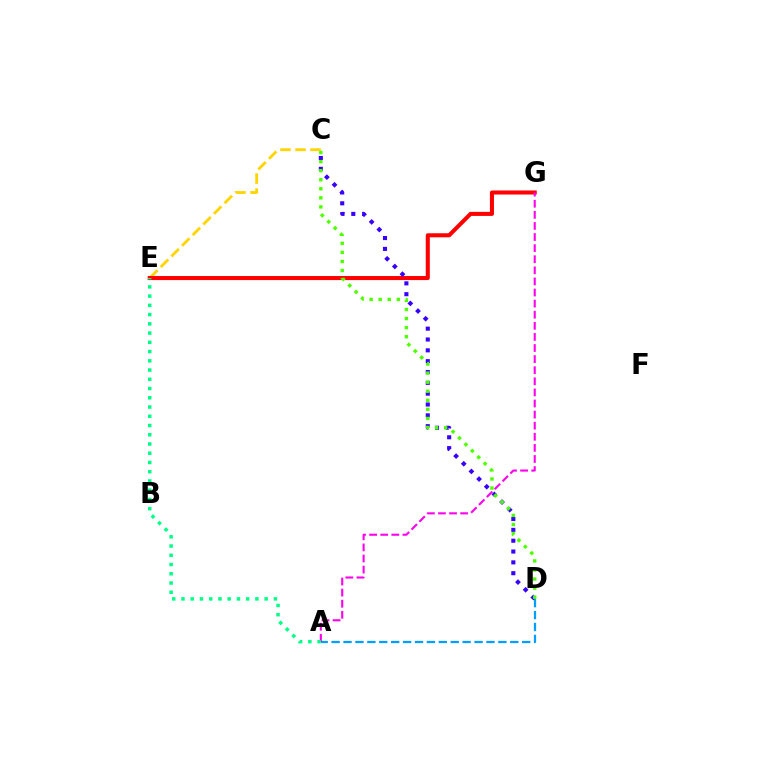{('C', 'E'): [{'color': '#ffd500', 'line_style': 'dashed', 'thickness': 2.04}], ('A', 'D'): [{'color': '#009eff', 'line_style': 'dashed', 'thickness': 1.62}], ('E', 'G'): [{'color': '#ff0000', 'line_style': 'solid', 'thickness': 2.91}], ('C', 'D'): [{'color': '#3700ff', 'line_style': 'dotted', 'thickness': 2.94}, {'color': '#4fff00', 'line_style': 'dotted', 'thickness': 2.46}], ('A', 'G'): [{'color': '#ff00ed', 'line_style': 'dashed', 'thickness': 1.51}], ('A', 'E'): [{'color': '#00ff86', 'line_style': 'dotted', 'thickness': 2.51}]}